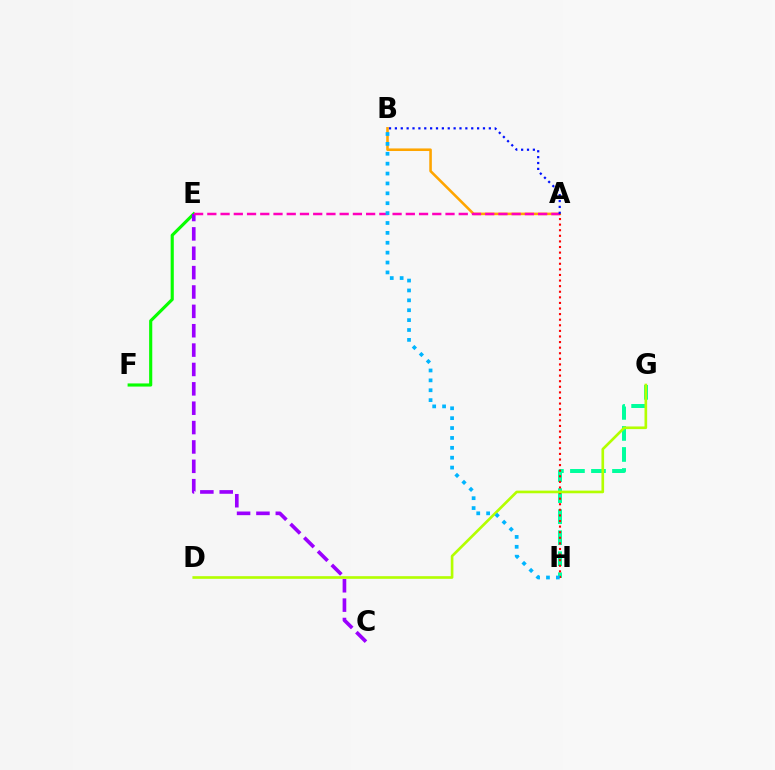{('E', 'F'): [{'color': '#08ff00', 'line_style': 'solid', 'thickness': 2.26}], ('C', 'E'): [{'color': '#9b00ff', 'line_style': 'dashed', 'thickness': 2.63}], ('A', 'B'): [{'color': '#ffa500', 'line_style': 'solid', 'thickness': 1.86}, {'color': '#0010ff', 'line_style': 'dotted', 'thickness': 1.6}], ('A', 'E'): [{'color': '#ff00bd', 'line_style': 'dashed', 'thickness': 1.8}], ('G', 'H'): [{'color': '#00ff9d', 'line_style': 'dashed', 'thickness': 2.86}], ('A', 'H'): [{'color': '#ff0000', 'line_style': 'dotted', 'thickness': 1.52}], ('D', 'G'): [{'color': '#b3ff00', 'line_style': 'solid', 'thickness': 1.91}], ('B', 'H'): [{'color': '#00b5ff', 'line_style': 'dotted', 'thickness': 2.69}]}